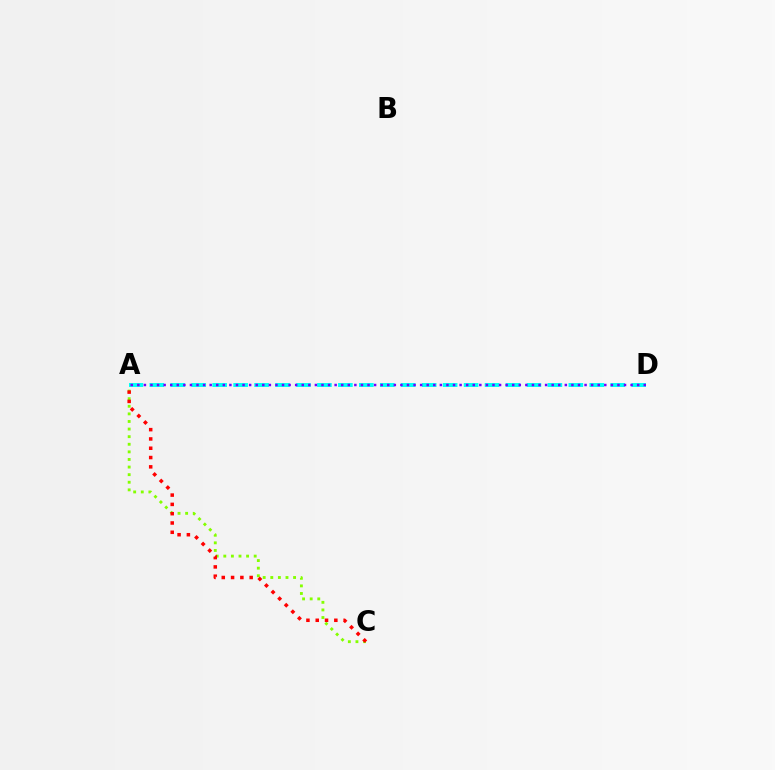{('A', 'C'): [{'color': '#84ff00', 'line_style': 'dotted', 'thickness': 2.06}, {'color': '#ff0000', 'line_style': 'dotted', 'thickness': 2.53}], ('A', 'D'): [{'color': '#00fff6', 'line_style': 'dashed', 'thickness': 2.85}, {'color': '#7200ff', 'line_style': 'dotted', 'thickness': 1.79}]}